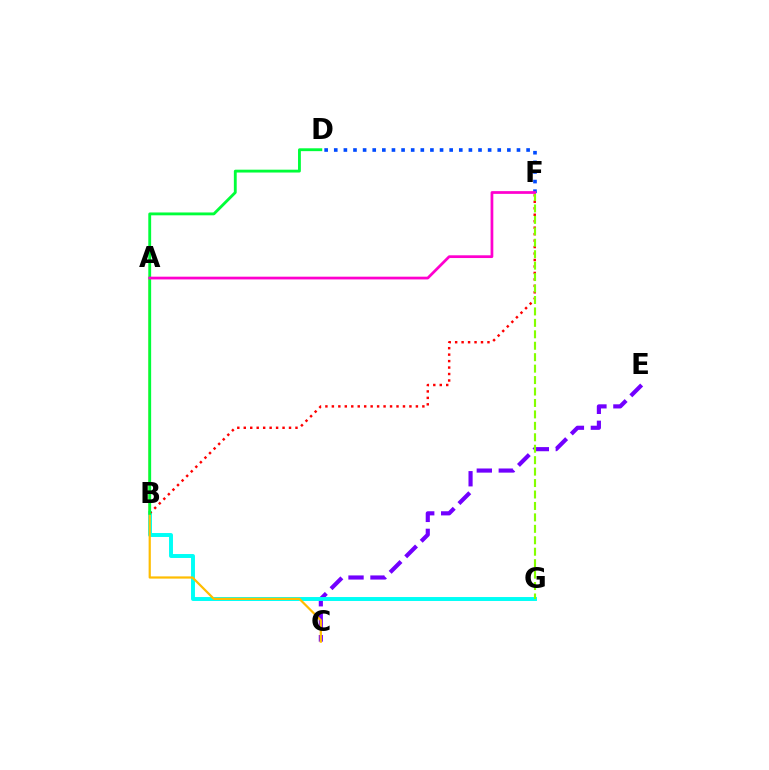{('D', 'F'): [{'color': '#004bff', 'line_style': 'dotted', 'thickness': 2.61}], ('C', 'E'): [{'color': '#7200ff', 'line_style': 'dashed', 'thickness': 2.98}], ('B', 'G'): [{'color': '#00fff6', 'line_style': 'solid', 'thickness': 2.83}], ('A', 'C'): [{'color': '#ffbd00', 'line_style': 'solid', 'thickness': 1.59}], ('B', 'F'): [{'color': '#ff0000', 'line_style': 'dotted', 'thickness': 1.76}], ('F', 'G'): [{'color': '#84ff00', 'line_style': 'dashed', 'thickness': 1.55}], ('B', 'D'): [{'color': '#00ff39', 'line_style': 'solid', 'thickness': 2.05}], ('A', 'F'): [{'color': '#ff00cf', 'line_style': 'solid', 'thickness': 1.98}]}